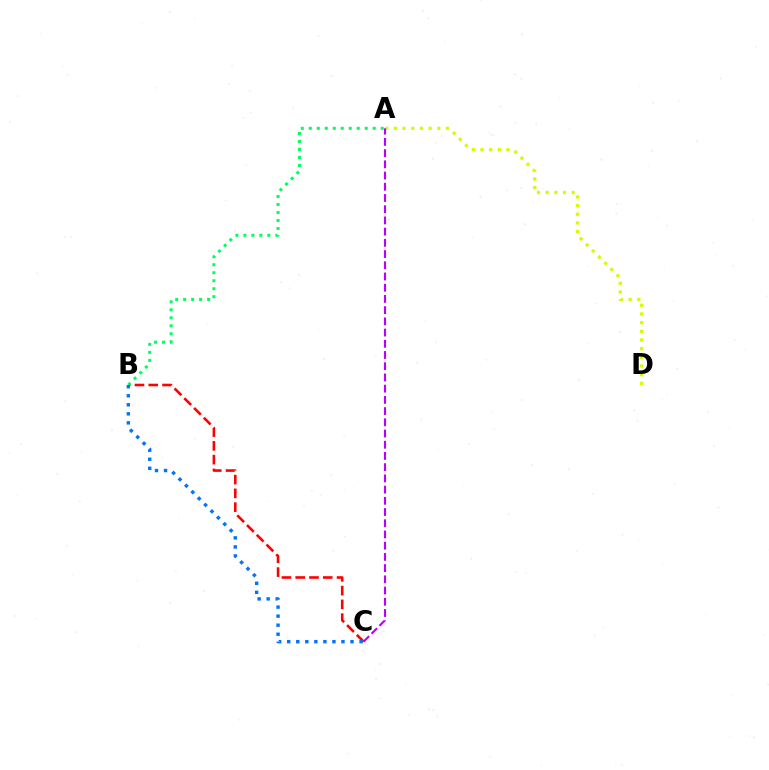{('B', 'C'): [{'color': '#ff0000', 'line_style': 'dashed', 'thickness': 1.87}, {'color': '#0074ff', 'line_style': 'dotted', 'thickness': 2.46}], ('A', 'D'): [{'color': '#d1ff00', 'line_style': 'dotted', 'thickness': 2.36}], ('A', 'B'): [{'color': '#00ff5c', 'line_style': 'dotted', 'thickness': 2.17}], ('A', 'C'): [{'color': '#b900ff', 'line_style': 'dashed', 'thickness': 1.52}]}